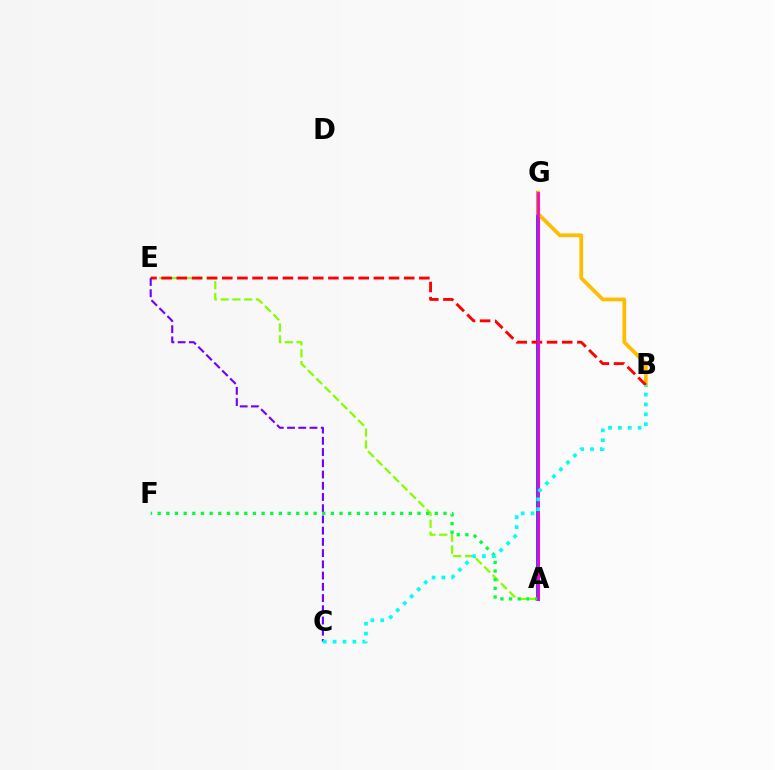{('A', 'G'): [{'color': '#004bff', 'line_style': 'solid', 'thickness': 2.74}, {'color': '#ff00cf', 'line_style': 'solid', 'thickness': 1.96}], ('A', 'E'): [{'color': '#84ff00', 'line_style': 'dashed', 'thickness': 1.6}], ('B', 'G'): [{'color': '#ffbd00', 'line_style': 'solid', 'thickness': 2.7}], ('B', 'E'): [{'color': '#ff0000', 'line_style': 'dashed', 'thickness': 2.06}], ('C', 'E'): [{'color': '#7200ff', 'line_style': 'dashed', 'thickness': 1.53}], ('A', 'F'): [{'color': '#00ff39', 'line_style': 'dotted', 'thickness': 2.35}], ('B', 'C'): [{'color': '#00fff6', 'line_style': 'dotted', 'thickness': 2.68}]}